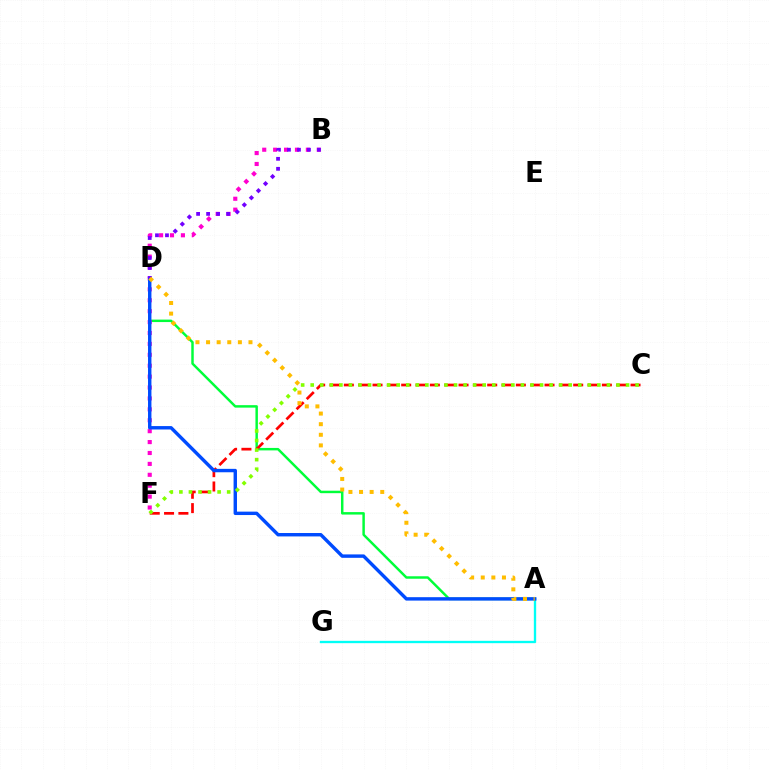{('A', 'D'): [{'color': '#00ff39', 'line_style': 'solid', 'thickness': 1.78}, {'color': '#004bff', 'line_style': 'solid', 'thickness': 2.45}, {'color': '#ffbd00', 'line_style': 'dotted', 'thickness': 2.88}], ('B', 'F'): [{'color': '#ff00cf', 'line_style': 'dotted', 'thickness': 2.96}], ('A', 'G'): [{'color': '#00fff6', 'line_style': 'solid', 'thickness': 1.68}], ('C', 'F'): [{'color': '#ff0000', 'line_style': 'dashed', 'thickness': 1.95}, {'color': '#84ff00', 'line_style': 'dotted', 'thickness': 2.6}], ('B', 'D'): [{'color': '#7200ff', 'line_style': 'dotted', 'thickness': 2.72}]}